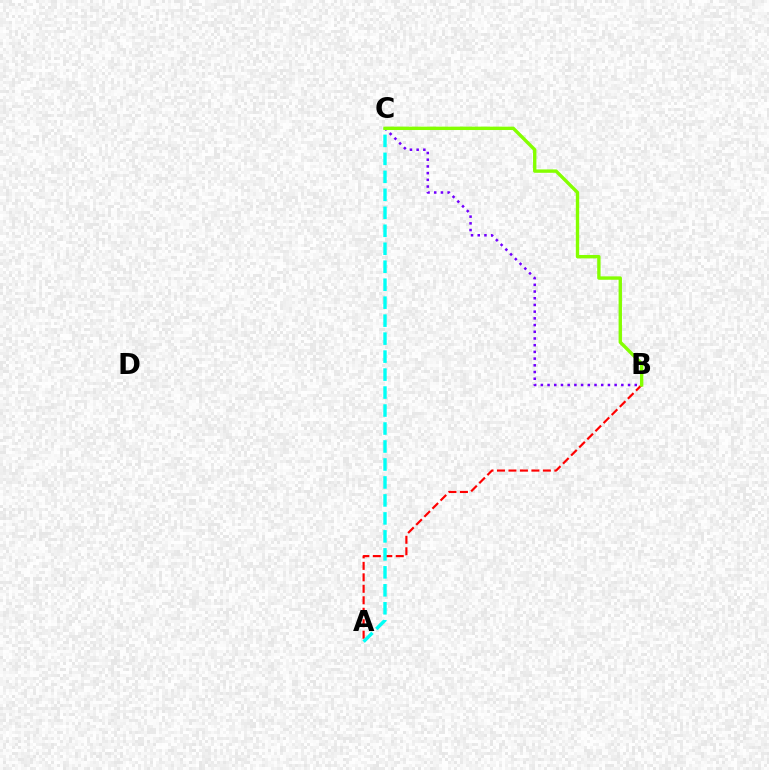{('A', 'B'): [{'color': '#ff0000', 'line_style': 'dashed', 'thickness': 1.56}], ('B', 'C'): [{'color': '#7200ff', 'line_style': 'dotted', 'thickness': 1.82}, {'color': '#84ff00', 'line_style': 'solid', 'thickness': 2.43}], ('A', 'C'): [{'color': '#00fff6', 'line_style': 'dashed', 'thickness': 2.44}]}